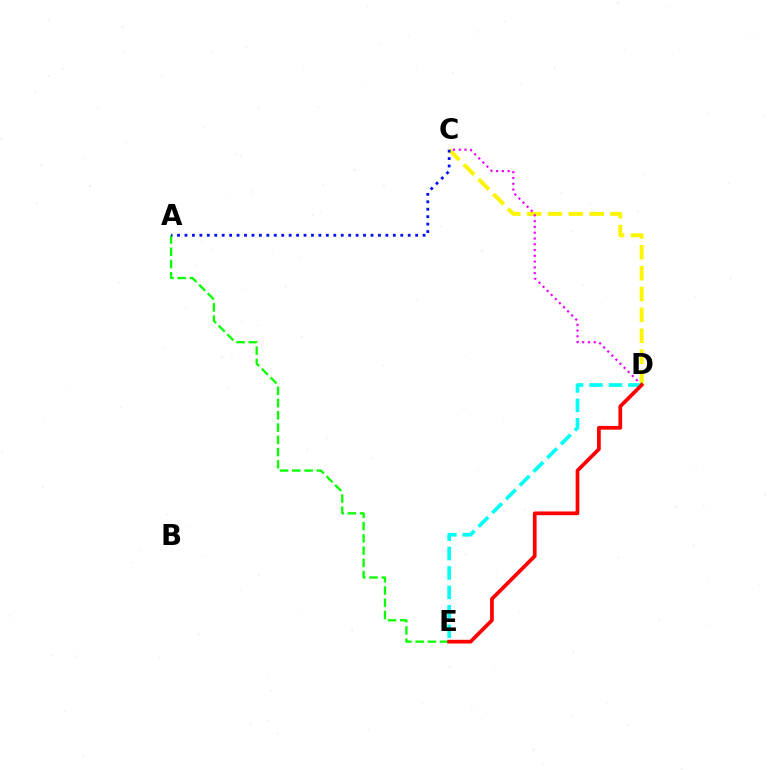{('C', 'D'): [{'color': '#fcf500', 'line_style': 'dashed', 'thickness': 2.83}, {'color': '#ee00ff', 'line_style': 'dotted', 'thickness': 1.57}], ('A', 'E'): [{'color': '#08ff00', 'line_style': 'dashed', 'thickness': 1.66}], ('D', 'E'): [{'color': '#00fff6', 'line_style': 'dashed', 'thickness': 2.64}, {'color': '#ff0000', 'line_style': 'solid', 'thickness': 2.68}], ('A', 'C'): [{'color': '#0010ff', 'line_style': 'dotted', 'thickness': 2.02}]}